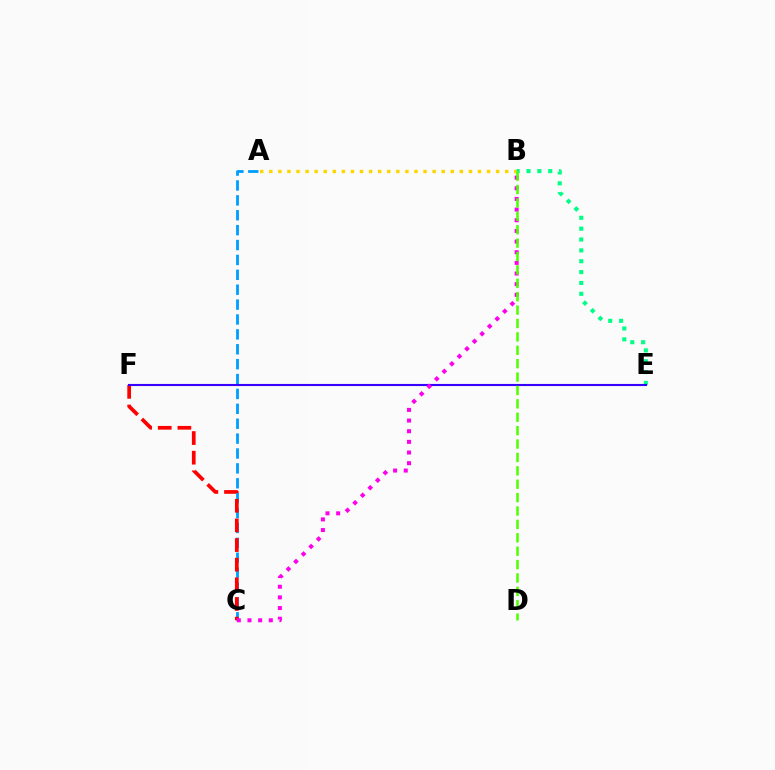{('A', 'C'): [{'color': '#009eff', 'line_style': 'dashed', 'thickness': 2.02}], ('C', 'F'): [{'color': '#ff0000', 'line_style': 'dashed', 'thickness': 2.67}], ('A', 'B'): [{'color': '#ffd500', 'line_style': 'dotted', 'thickness': 2.47}], ('B', 'E'): [{'color': '#00ff86', 'line_style': 'dotted', 'thickness': 2.95}], ('E', 'F'): [{'color': '#3700ff', 'line_style': 'solid', 'thickness': 1.51}], ('B', 'C'): [{'color': '#ff00ed', 'line_style': 'dotted', 'thickness': 2.9}], ('B', 'D'): [{'color': '#4fff00', 'line_style': 'dashed', 'thickness': 1.82}]}